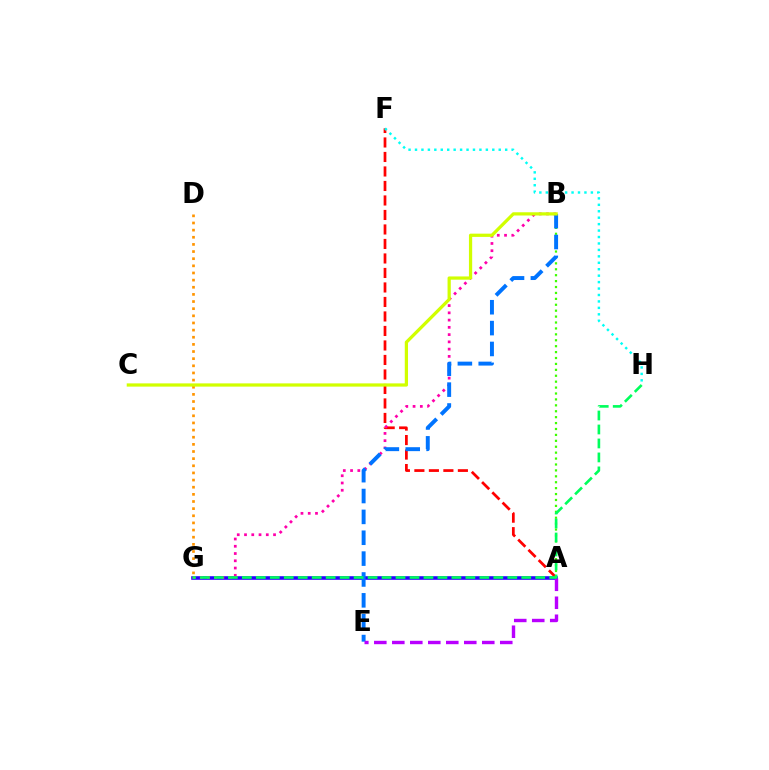{('A', 'B'): [{'color': '#3dff00', 'line_style': 'dotted', 'thickness': 1.61}], ('A', 'G'): [{'color': '#2500ff', 'line_style': 'solid', 'thickness': 2.58}], ('A', 'F'): [{'color': '#ff0000', 'line_style': 'dashed', 'thickness': 1.97}], ('B', 'G'): [{'color': '#ff00ac', 'line_style': 'dotted', 'thickness': 1.97}], ('B', 'E'): [{'color': '#0074ff', 'line_style': 'dashed', 'thickness': 2.83}], ('A', 'E'): [{'color': '#b900ff', 'line_style': 'dashed', 'thickness': 2.44}], ('D', 'G'): [{'color': '#ff9400', 'line_style': 'dotted', 'thickness': 1.94}], ('F', 'H'): [{'color': '#00fff6', 'line_style': 'dotted', 'thickness': 1.75}], ('B', 'C'): [{'color': '#d1ff00', 'line_style': 'solid', 'thickness': 2.33}], ('G', 'H'): [{'color': '#00ff5c', 'line_style': 'dashed', 'thickness': 1.9}]}